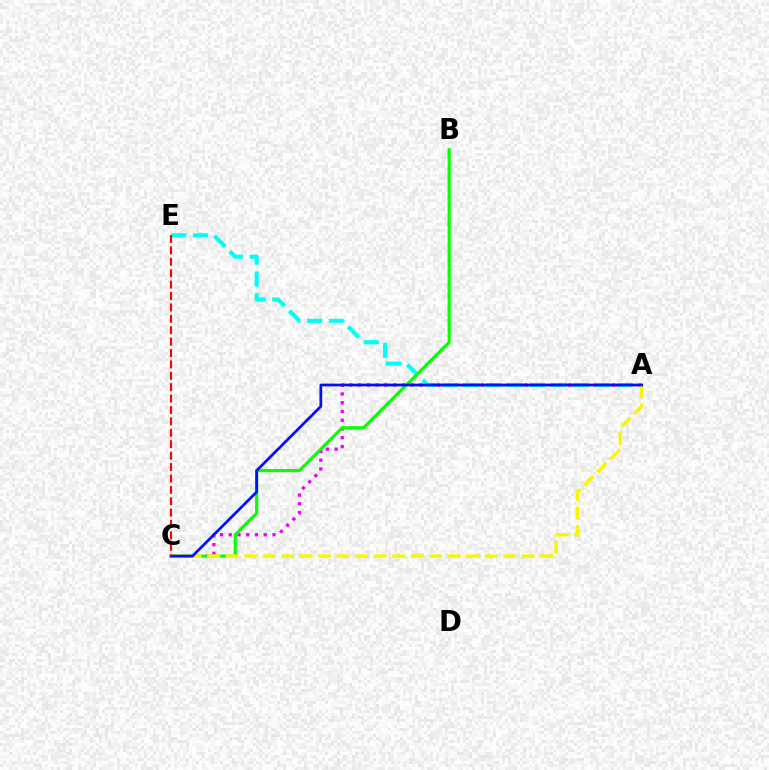{('A', 'C'): [{'color': '#ee00ff', 'line_style': 'dotted', 'thickness': 2.38}, {'color': '#fcf500', 'line_style': 'dashed', 'thickness': 2.51}, {'color': '#0010ff', 'line_style': 'solid', 'thickness': 1.98}], ('A', 'E'): [{'color': '#00fff6', 'line_style': 'dashed', 'thickness': 2.96}], ('B', 'C'): [{'color': '#08ff00', 'line_style': 'solid', 'thickness': 2.28}], ('C', 'E'): [{'color': '#ff0000', 'line_style': 'dashed', 'thickness': 1.55}]}